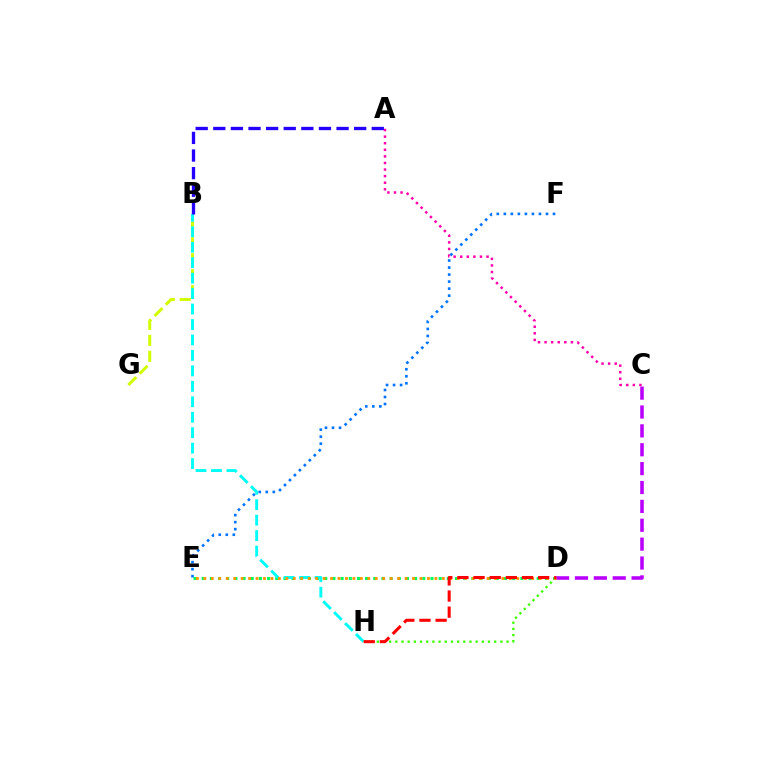{('A', 'C'): [{'color': '#ff00ac', 'line_style': 'dotted', 'thickness': 1.79}], ('B', 'G'): [{'color': '#d1ff00', 'line_style': 'dashed', 'thickness': 2.17}], ('D', 'E'): [{'color': '#00ff5c', 'line_style': 'dotted', 'thickness': 2.22}, {'color': '#ff9400', 'line_style': 'dotted', 'thickness': 2.02}], ('D', 'H'): [{'color': '#3dff00', 'line_style': 'dotted', 'thickness': 1.68}, {'color': '#ff0000', 'line_style': 'dashed', 'thickness': 2.19}], ('E', 'F'): [{'color': '#0074ff', 'line_style': 'dotted', 'thickness': 1.91}], ('B', 'H'): [{'color': '#00fff6', 'line_style': 'dashed', 'thickness': 2.1}], ('A', 'B'): [{'color': '#2500ff', 'line_style': 'dashed', 'thickness': 2.39}], ('C', 'D'): [{'color': '#b900ff', 'line_style': 'dashed', 'thickness': 2.56}]}